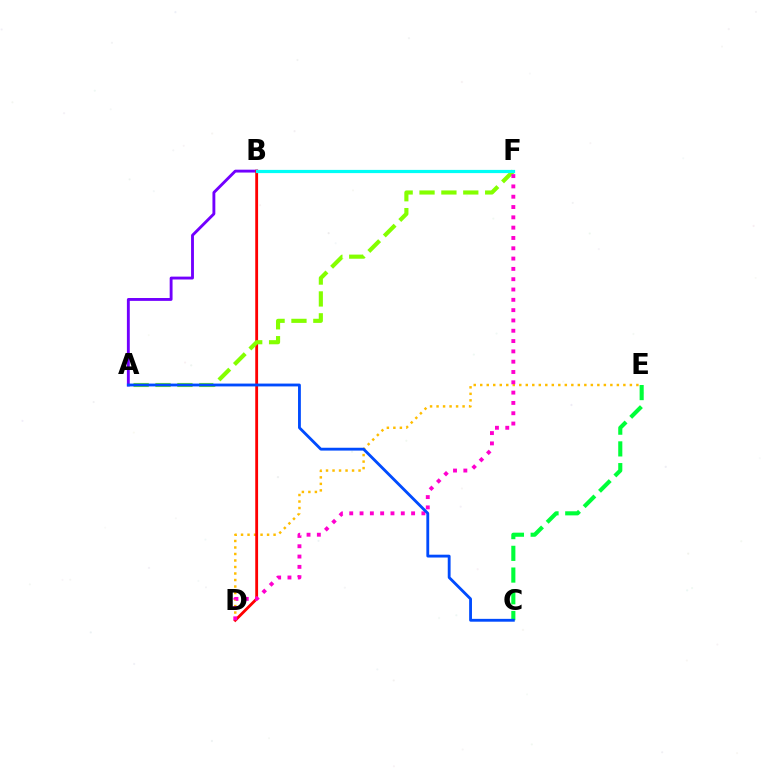{('A', 'B'): [{'color': '#7200ff', 'line_style': 'solid', 'thickness': 2.07}], ('D', 'E'): [{'color': '#ffbd00', 'line_style': 'dotted', 'thickness': 1.77}], ('B', 'D'): [{'color': '#ff0000', 'line_style': 'solid', 'thickness': 2.04}], ('A', 'F'): [{'color': '#84ff00', 'line_style': 'dashed', 'thickness': 2.97}], ('C', 'E'): [{'color': '#00ff39', 'line_style': 'dashed', 'thickness': 2.95}], ('B', 'F'): [{'color': '#00fff6', 'line_style': 'solid', 'thickness': 2.31}], ('D', 'F'): [{'color': '#ff00cf', 'line_style': 'dotted', 'thickness': 2.8}], ('A', 'C'): [{'color': '#004bff', 'line_style': 'solid', 'thickness': 2.04}]}